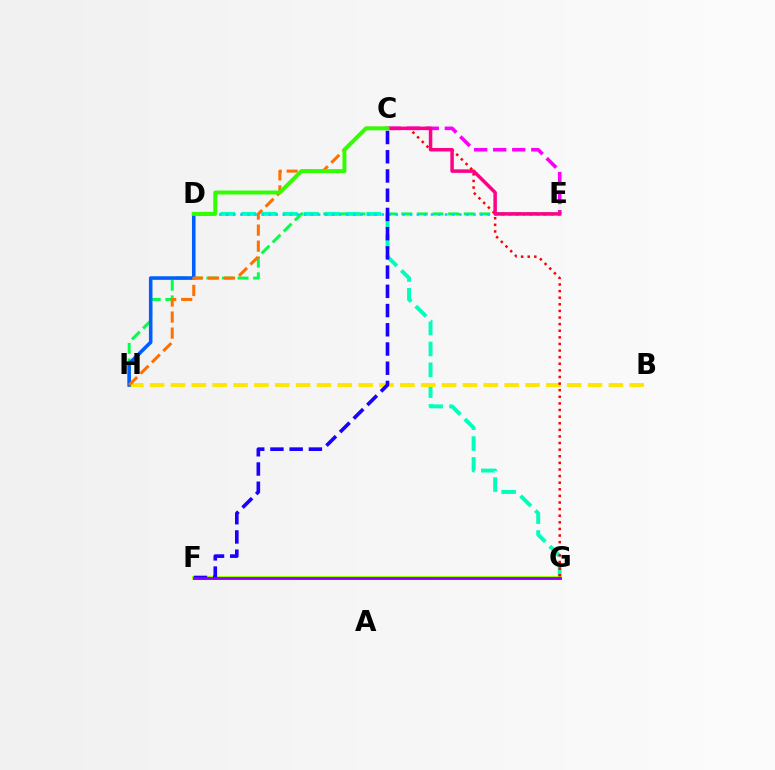{('C', 'E'): [{'color': '#fa00f9', 'line_style': 'dashed', 'thickness': 2.59}, {'color': '#ff0088', 'line_style': 'solid', 'thickness': 2.52}], ('E', 'H'): [{'color': '#00ff45', 'line_style': 'dashed', 'thickness': 2.12}], ('D', 'G'): [{'color': '#00ffbb', 'line_style': 'dashed', 'thickness': 2.83}], ('F', 'G'): [{'color': '#a2ff00', 'line_style': 'solid', 'thickness': 2.91}, {'color': '#8a00ff', 'line_style': 'solid', 'thickness': 2.0}], ('B', 'H'): [{'color': '#ffe600', 'line_style': 'dashed', 'thickness': 2.83}], ('C', 'G'): [{'color': '#ff0000', 'line_style': 'dotted', 'thickness': 1.8}], ('D', 'E'): [{'color': '#00d3ff', 'line_style': 'dotted', 'thickness': 1.92}], ('D', 'H'): [{'color': '#005dff', 'line_style': 'solid', 'thickness': 2.57}], ('C', 'H'): [{'color': '#ff7000', 'line_style': 'dashed', 'thickness': 2.18}], ('C', 'F'): [{'color': '#1900ff', 'line_style': 'dashed', 'thickness': 2.61}], ('C', 'D'): [{'color': '#31ff00', 'line_style': 'solid', 'thickness': 2.84}]}